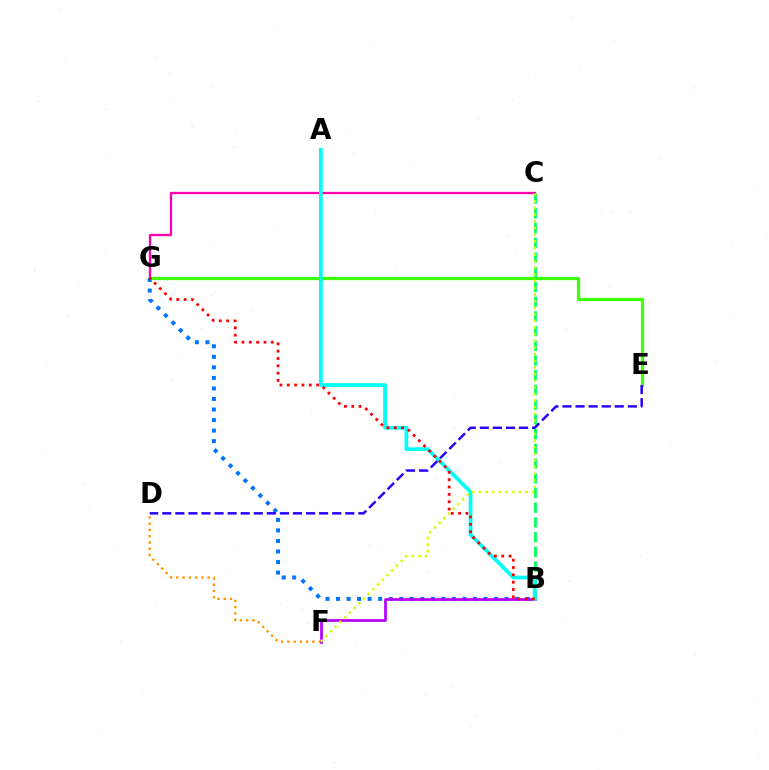{('E', 'G'): [{'color': '#3dff00', 'line_style': 'solid', 'thickness': 2.32}], ('B', 'G'): [{'color': '#0074ff', 'line_style': 'dotted', 'thickness': 2.86}, {'color': '#ff0000', 'line_style': 'dotted', 'thickness': 1.99}], ('D', 'F'): [{'color': '#ff9400', 'line_style': 'dotted', 'thickness': 1.7}], ('B', 'F'): [{'color': '#b900ff', 'line_style': 'solid', 'thickness': 1.96}], ('C', 'G'): [{'color': '#ff00ac', 'line_style': 'solid', 'thickness': 1.66}], ('B', 'C'): [{'color': '#00ff5c', 'line_style': 'dashed', 'thickness': 2.0}], ('A', 'B'): [{'color': '#00fff6', 'line_style': 'solid', 'thickness': 2.69}], ('C', 'F'): [{'color': '#d1ff00', 'line_style': 'dotted', 'thickness': 1.8}], ('D', 'E'): [{'color': '#2500ff', 'line_style': 'dashed', 'thickness': 1.78}]}